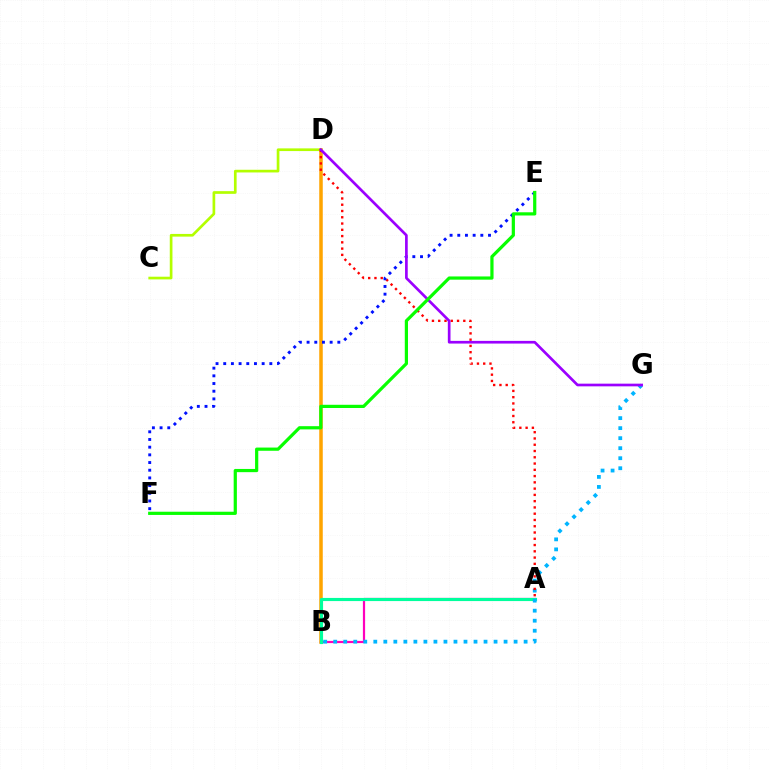{('C', 'D'): [{'color': '#b3ff00', 'line_style': 'solid', 'thickness': 1.93}], ('B', 'D'): [{'color': '#ffa500', 'line_style': 'solid', 'thickness': 2.53}], ('A', 'B'): [{'color': '#ff00bd', 'line_style': 'solid', 'thickness': 1.59}, {'color': '#00ff9d', 'line_style': 'solid', 'thickness': 2.26}], ('B', 'G'): [{'color': '#00b5ff', 'line_style': 'dotted', 'thickness': 2.72}], ('A', 'D'): [{'color': '#ff0000', 'line_style': 'dotted', 'thickness': 1.7}], ('E', 'F'): [{'color': '#0010ff', 'line_style': 'dotted', 'thickness': 2.09}, {'color': '#08ff00', 'line_style': 'solid', 'thickness': 2.31}], ('D', 'G'): [{'color': '#9b00ff', 'line_style': 'solid', 'thickness': 1.93}]}